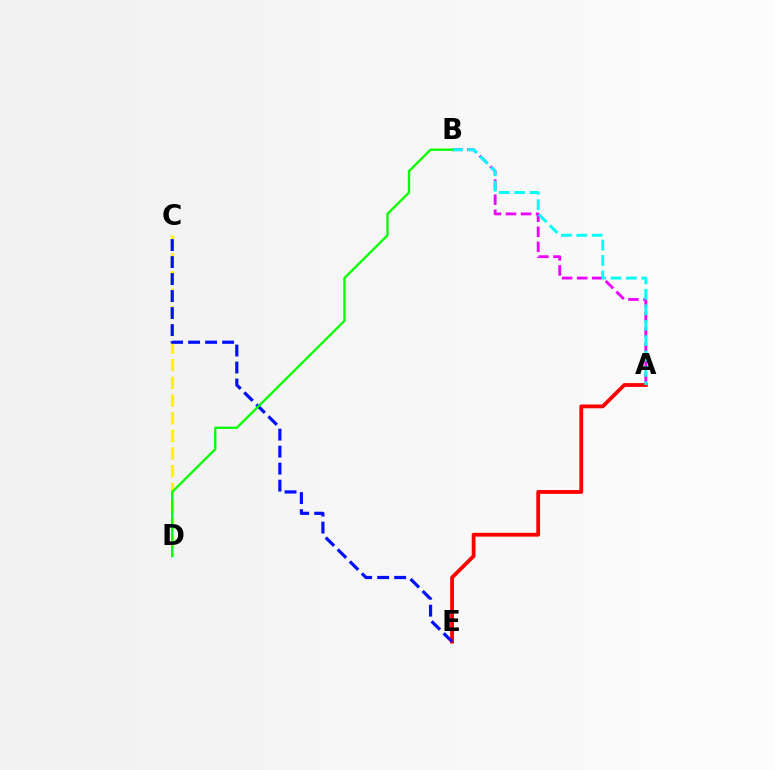{('A', 'B'): [{'color': '#ee00ff', 'line_style': 'dashed', 'thickness': 2.04}, {'color': '#00fff6', 'line_style': 'dashed', 'thickness': 2.09}], ('C', 'D'): [{'color': '#fcf500', 'line_style': 'dashed', 'thickness': 2.4}], ('A', 'E'): [{'color': '#ff0000', 'line_style': 'solid', 'thickness': 2.73}], ('C', 'E'): [{'color': '#0010ff', 'line_style': 'dashed', 'thickness': 2.31}], ('B', 'D'): [{'color': '#08ff00', 'line_style': 'solid', 'thickness': 1.67}]}